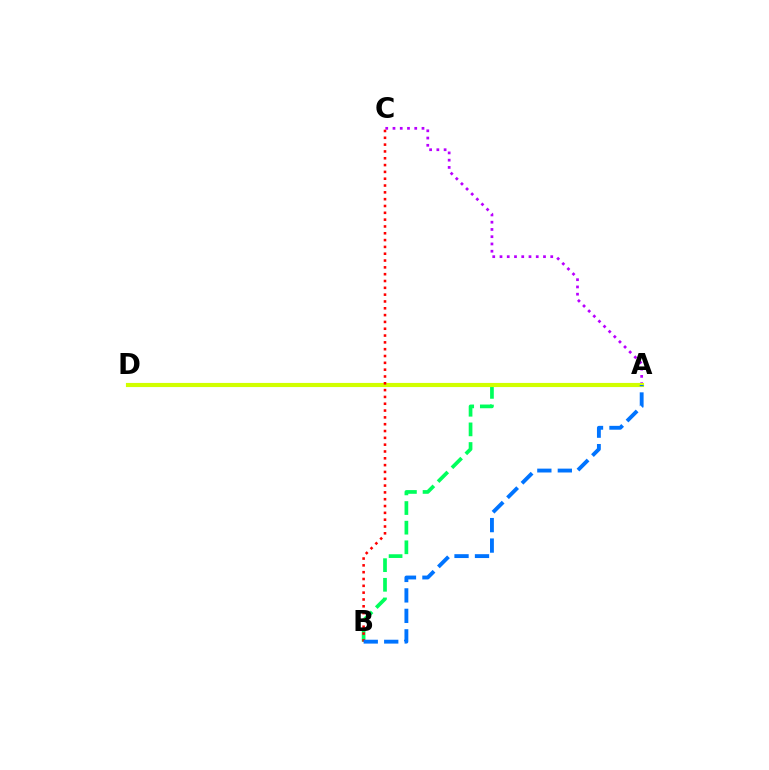{('A', 'C'): [{'color': '#b900ff', 'line_style': 'dotted', 'thickness': 1.97}], ('A', 'B'): [{'color': '#00ff5c', 'line_style': 'dashed', 'thickness': 2.67}, {'color': '#0074ff', 'line_style': 'dashed', 'thickness': 2.78}], ('A', 'D'): [{'color': '#d1ff00', 'line_style': 'solid', 'thickness': 2.97}], ('B', 'C'): [{'color': '#ff0000', 'line_style': 'dotted', 'thickness': 1.85}]}